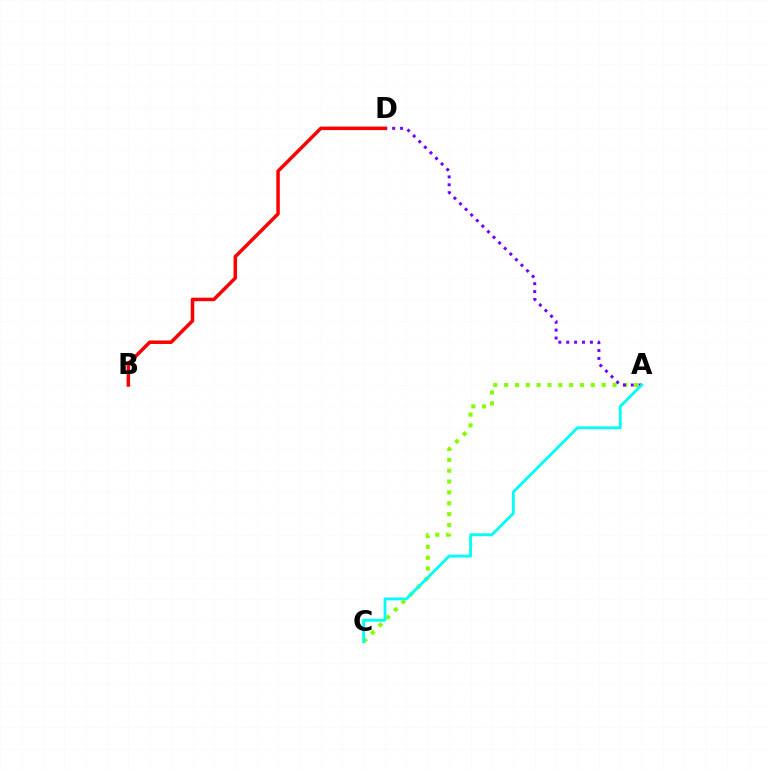{('A', 'C'): [{'color': '#84ff00', 'line_style': 'dotted', 'thickness': 2.95}, {'color': '#00fff6', 'line_style': 'solid', 'thickness': 2.04}], ('A', 'D'): [{'color': '#7200ff', 'line_style': 'dotted', 'thickness': 2.15}], ('B', 'D'): [{'color': '#ff0000', 'line_style': 'solid', 'thickness': 2.52}]}